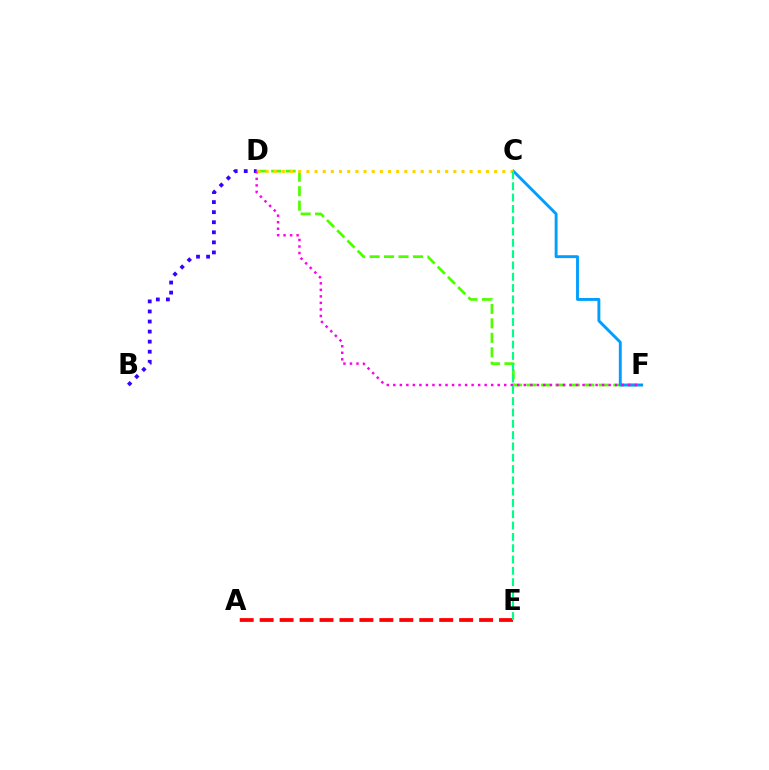{('D', 'F'): [{'color': '#4fff00', 'line_style': 'dashed', 'thickness': 1.96}, {'color': '#ff00ed', 'line_style': 'dotted', 'thickness': 1.77}], ('A', 'E'): [{'color': '#ff0000', 'line_style': 'dashed', 'thickness': 2.71}], ('B', 'D'): [{'color': '#3700ff', 'line_style': 'dotted', 'thickness': 2.73}], ('C', 'F'): [{'color': '#009eff', 'line_style': 'solid', 'thickness': 2.08}], ('C', 'D'): [{'color': '#ffd500', 'line_style': 'dotted', 'thickness': 2.22}], ('C', 'E'): [{'color': '#00ff86', 'line_style': 'dashed', 'thickness': 1.54}]}